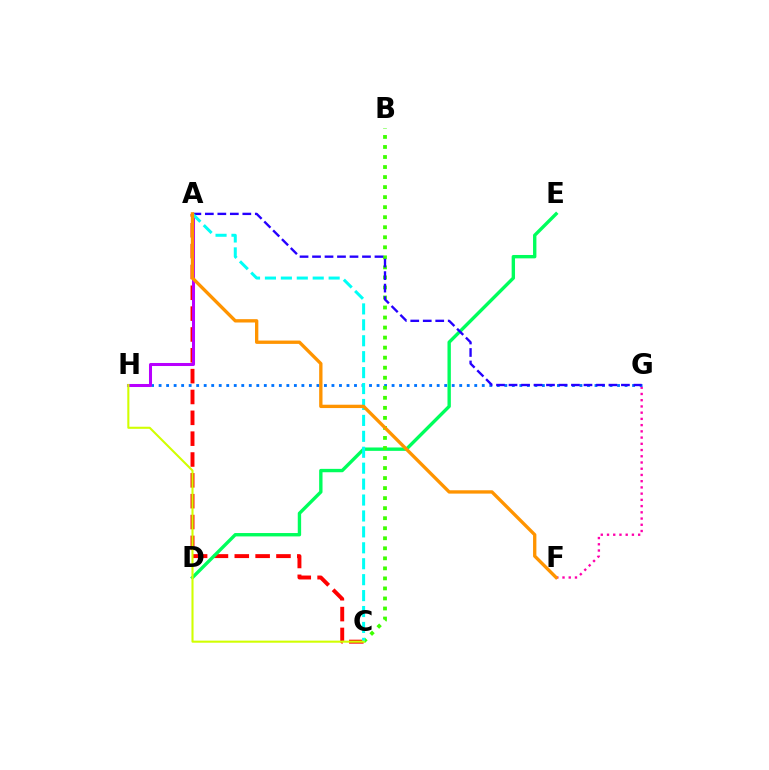{('F', 'G'): [{'color': '#ff00ac', 'line_style': 'dotted', 'thickness': 1.69}], ('G', 'H'): [{'color': '#0074ff', 'line_style': 'dotted', 'thickness': 2.04}], ('A', 'C'): [{'color': '#ff0000', 'line_style': 'dashed', 'thickness': 2.83}, {'color': '#00fff6', 'line_style': 'dashed', 'thickness': 2.16}], ('D', 'E'): [{'color': '#00ff5c', 'line_style': 'solid', 'thickness': 2.43}], ('B', 'C'): [{'color': '#3dff00', 'line_style': 'dotted', 'thickness': 2.73}], ('A', 'H'): [{'color': '#b900ff', 'line_style': 'solid', 'thickness': 2.18}], ('A', 'G'): [{'color': '#2500ff', 'line_style': 'dashed', 'thickness': 1.7}], ('C', 'H'): [{'color': '#d1ff00', 'line_style': 'solid', 'thickness': 1.5}], ('A', 'F'): [{'color': '#ff9400', 'line_style': 'solid', 'thickness': 2.4}]}